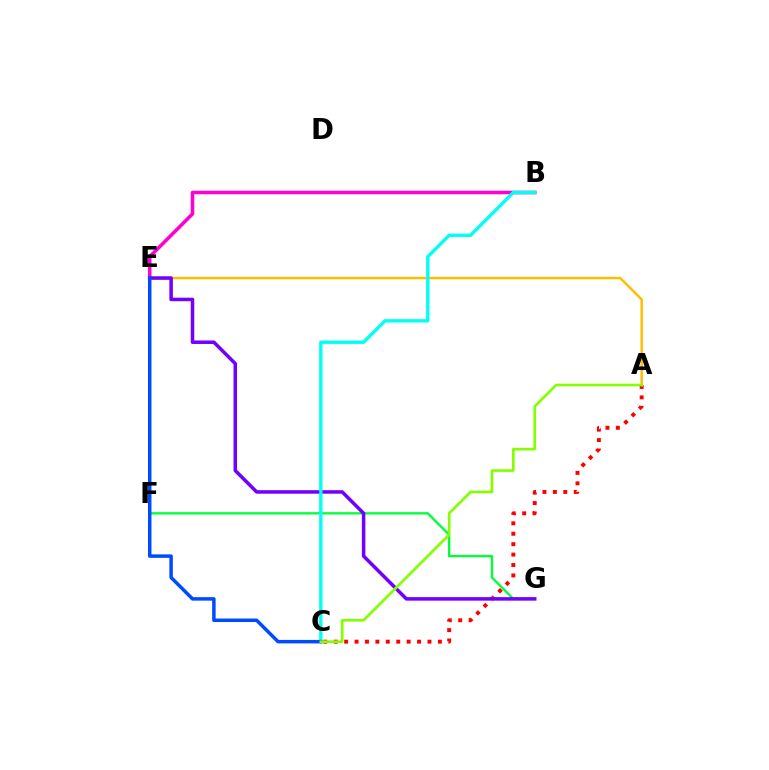{('F', 'G'): [{'color': '#00ff39', 'line_style': 'solid', 'thickness': 1.68}], ('A', 'C'): [{'color': '#ff0000', 'line_style': 'dotted', 'thickness': 2.83}, {'color': '#84ff00', 'line_style': 'solid', 'thickness': 1.91}], ('B', 'E'): [{'color': '#ff00cf', 'line_style': 'solid', 'thickness': 2.55}], ('A', 'E'): [{'color': '#ffbd00', 'line_style': 'solid', 'thickness': 1.76}], ('E', 'G'): [{'color': '#7200ff', 'line_style': 'solid', 'thickness': 2.53}], ('B', 'C'): [{'color': '#00fff6', 'line_style': 'solid', 'thickness': 2.43}], ('C', 'E'): [{'color': '#004bff', 'line_style': 'solid', 'thickness': 2.51}]}